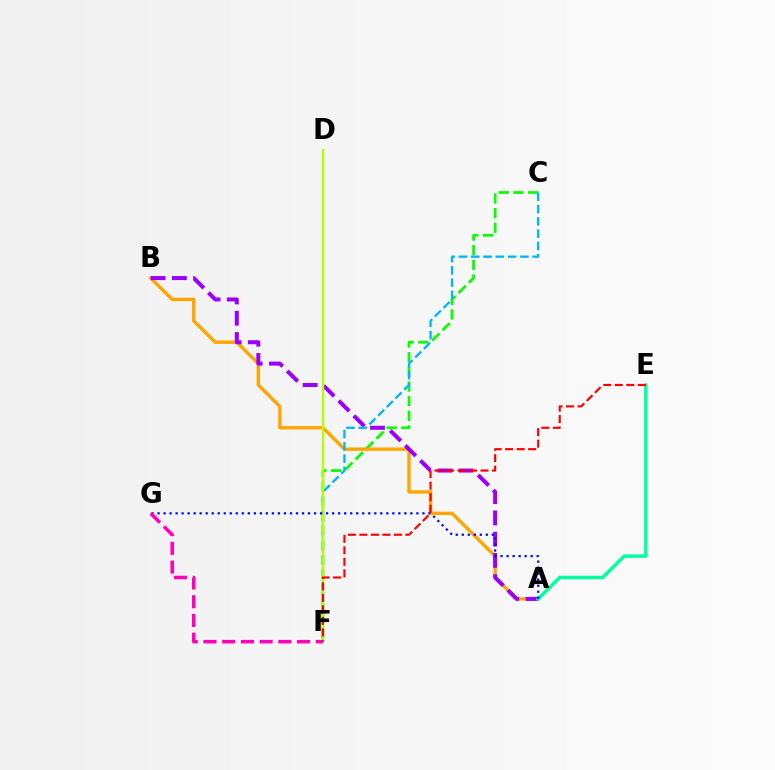{('C', 'F'): [{'color': '#08ff00', 'line_style': 'dashed', 'thickness': 1.99}, {'color': '#00b5ff', 'line_style': 'dashed', 'thickness': 1.67}], ('A', 'B'): [{'color': '#ffa500', 'line_style': 'solid', 'thickness': 2.44}, {'color': '#9b00ff', 'line_style': 'dashed', 'thickness': 2.89}], ('D', 'F'): [{'color': '#b3ff00', 'line_style': 'solid', 'thickness': 1.67}], ('A', 'E'): [{'color': '#00ff9d', 'line_style': 'solid', 'thickness': 2.49}], ('A', 'G'): [{'color': '#0010ff', 'line_style': 'dotted', 'thickness': 1.64}], ('E', 'F'): [{'color': '#ff0000', 'line_style': 'dashed', 'thickness': 1.56}], ('F', 'G'): [{'color': '#ff00bd', 'line_style': 'dashed', 'thickness': 2.54}]}